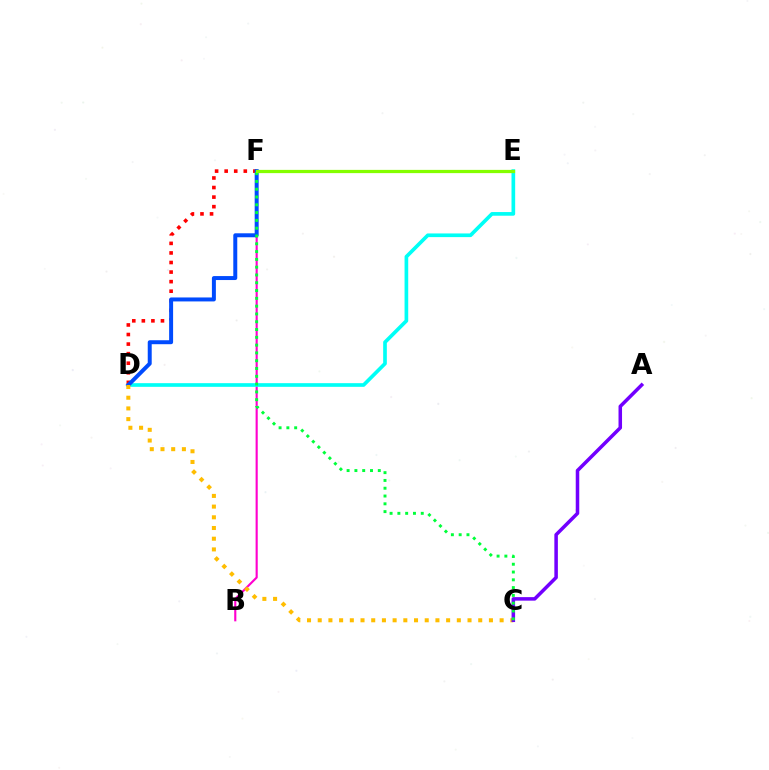{('B', 'F'): [{'color': '#ff00cf', 'line_style': 'solid', 'thickness': 1.54}], ('D', 'E'): [{'color': '#00fff6', 'line_style': 'solid', 'thickness': 2.64}], ('D', 'F'): [{'color': '#ff0000', 'line_style': 'dotted', 'thickness': 2.6}, {'color': '#004bff', 'line_style': 'solid', 'thickness': 2.86}], ('C', 'D'): [{'color': '#ffbd00', 'line_style': 'dotted', 'thickness': 2.91}], ('A', 'C'): [{'color': '#7200ff', 'line_style': 'solid', 'thickness': 2.53}], ('C', 'F'): [{'color': '#00ff39', 'line_style': 'dotted', 'thickness': 2.12}], ('E', 'F'): [{'color': '#84ff00', 'line_style': 'solid', 'thickness': 2.34}]}